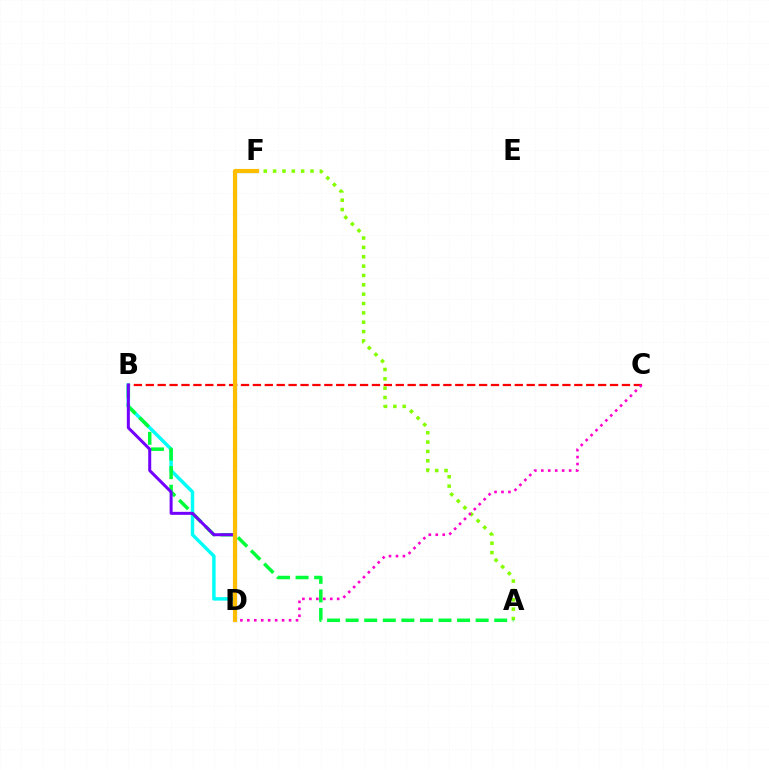{('B', 'D'): [{'color': '#00fff6', 'line_style': 'solid', 'thickness': 2.48}, {'color': '#7200ff', 'line_style': 'solid', 'thickness': 2.16}], ('B', 'C'): [{'color': '#ff0000', 'line_style': 'dashed', 'thickness': 1.62}], ('A', 'F'): [{'color': '#84ff00', 'line_style': 'dotted', 'thickness': 2.54}], ('A', 'B'): [{'color': '#00ff39', 'line_style': 'dashed', 'thickness': 2.52}], ('D', 'F'): [{'color': '#004bff', 'line_style': 'solid', 'thickness': 2.25}, {'color': '#ffbd00', 'line_style': 'solid', 'thickness': 2.98}], ('C', 'D'): [{'color': '#ff00cf', 'line_style': 'dotted', 'thickness': 1.89}]}